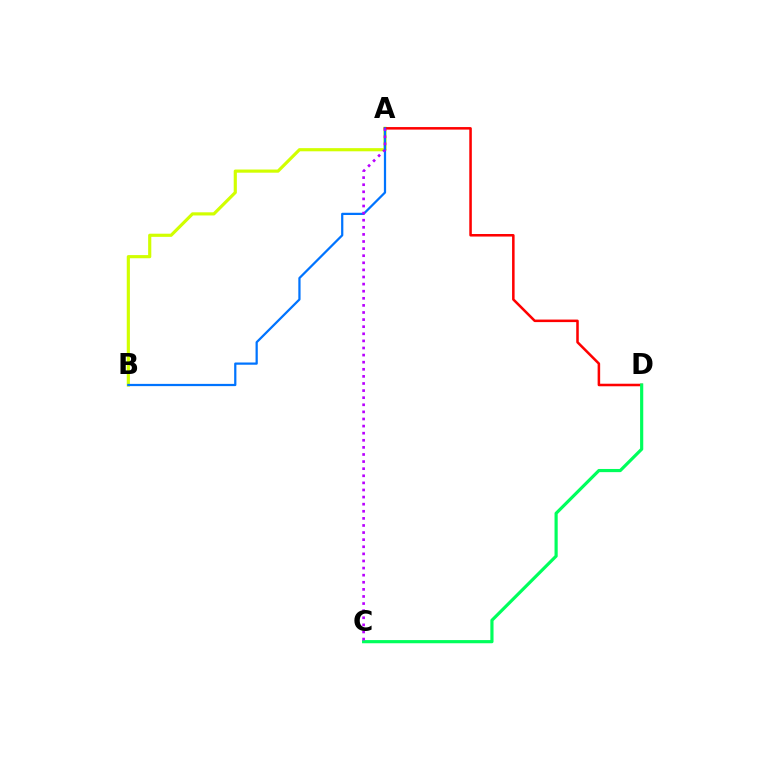{('A', 'B'): [{'color': '#d1ff00', 'line_style': 'solid', 'thickness': 2.27}, {'color': '#0074ff', 'line_style': 'solid', 'thickness': 1.61}], ('A', 'D'): [{'color': '#ff0000', 'line_style': 'solid', 'thickness': 1.83}], ('C', 'D'): [{'color': '#00ff5c', 'line_style': 'solid', 'thickness': 2.28}], ('A', 'C'): [{'color': '#b900ff', 'line_style': 'dotted', 'thickness': 1.93}]}